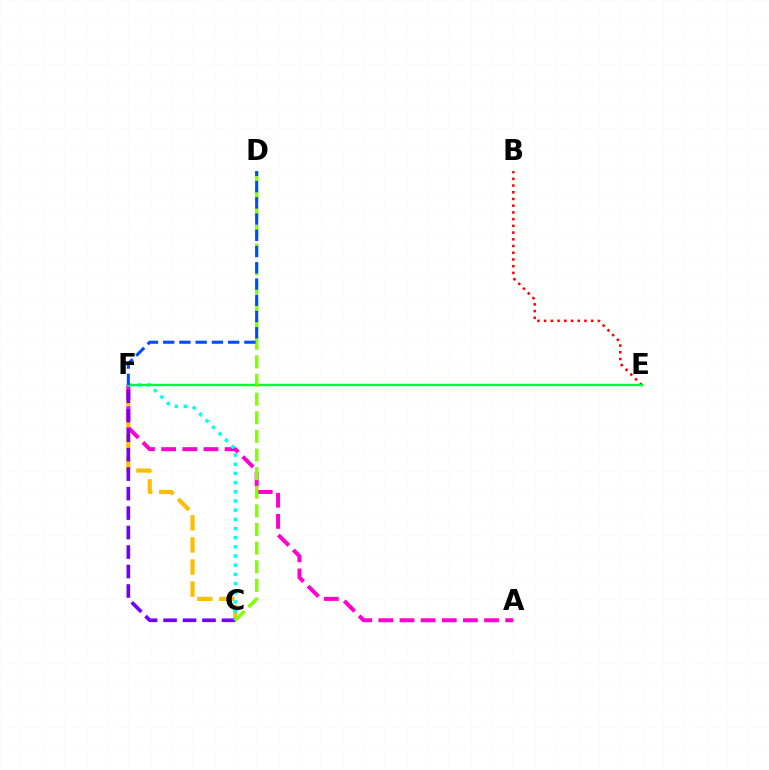{('C', 'F'): [{'color': '#ffbd00', 'line_style': 'dashed', 'thickness': 3.0}, {'color': '#7200ff', 'line_style': 'dashed', 'thickness': 2.65}, {'color': '#00fff6', 'line_style': 'dotted', 'thickness': 2.49}], ('A', 'F'): [{'color': '#ff00cf', 'line_style': 'dashed', 'thickness': 2.87}], ('B', 'E'): [{'color': '#ff0000', 'line_style': 'dotted', 'thickness': 1.83}], ('E', 'F'): [{'color': '#00ff39', 'line_style': 'solid', 'thickness': 1.68}], ('C', 'D'): [{'color': '#84ff00', 'line_style': 'dashed', 'thickness': 2.53}], ('D', 'F'): [{'color': '#004bff', 'line_style': 'dashed', 'thickness': 2.21}]}